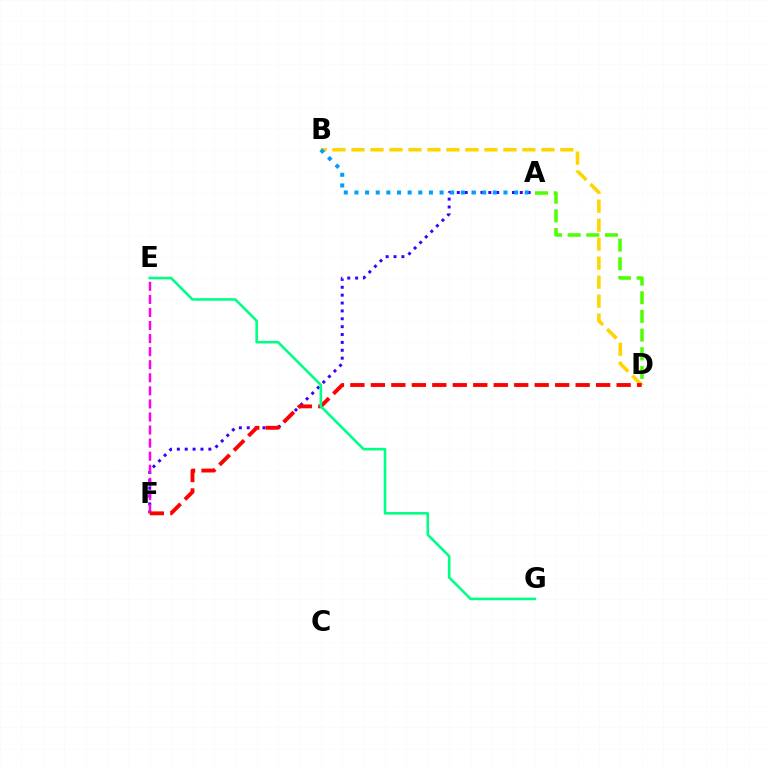{('A', 'D'): [{'color': '#4fff00', 'line_style': 'dashed', 'thickness': 2.53}], ('B', 'D'): [{'color': '#ffd500', 'line_style': 'dashed', 'thickness': 2.58}], ('A', 'F'): [{'color': '#3700ff', 'line_style': 'dotted', 'thickness': 2.14}], ('E', 'F'): [{'color': '#ff00ed', 'line_style': 'dashed', 'thickness': 1.77}], ('A', 'B'): [{'color': '#009eff', 'line_style': 'dotted', 'thickness': 2.89}], ('D', 'F'): [{'color': '#ff0000', 'line_style': 'dashed', 'thickness': 2.78}], ('E', 'G'): [{'color': '#00ff86', 'line_style': 'solid', 'thickness': 1.86}]}